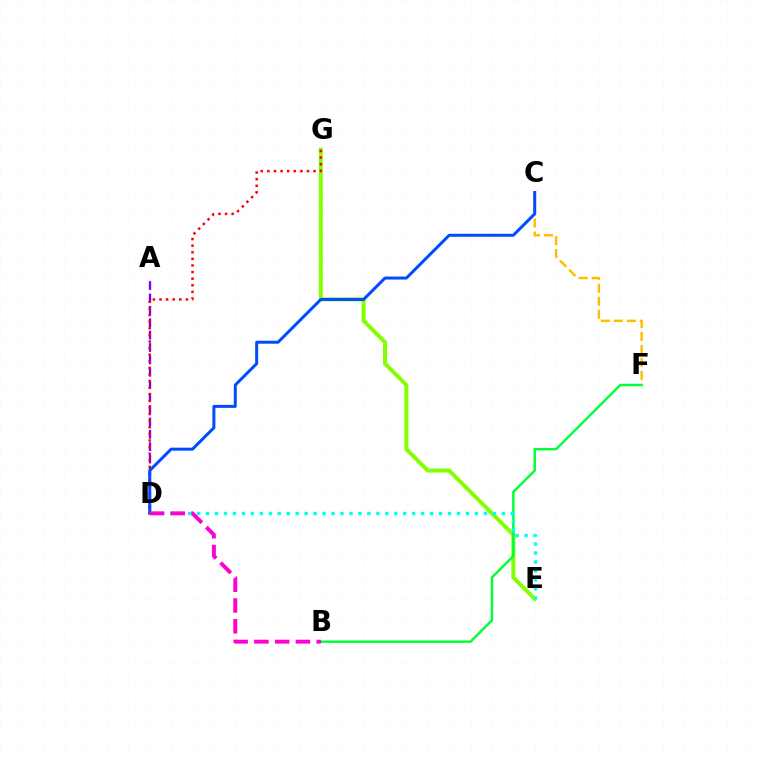{('E', 'G'): [{'color': '#84ff00', 'line_style': 'solid', 'thickness': 2.87}], ('A', 'D'): [{'color': '#7200ff', 'line_style': 'dashed', 'thickness': 1.68}], ('C', 'F'): [{'color': '#ffbd00', 'line_style': 'dashed', 'thickness': 1.76}], ('D', 'G'): [{'color': '#ff0000', 'line_style': 'dotted', 'thickness': 1.79}], ('B', 'F'): [{'color': '#00ff39', 'line_style': 'solid', 'thickness': 1.76}], ('D', 'E'): [{'color': '#00fff6', 'line_style': 'dotted', 'thickness': 2.44}], ('C', 'D'): [{'color': '#004bff', 'line_style': 'solid', 'thickness': 2.16}], ('B', 'D'): [{'color': '#ff00cf', 'line_style': 'dashed', 'thickness': 2.82}]}